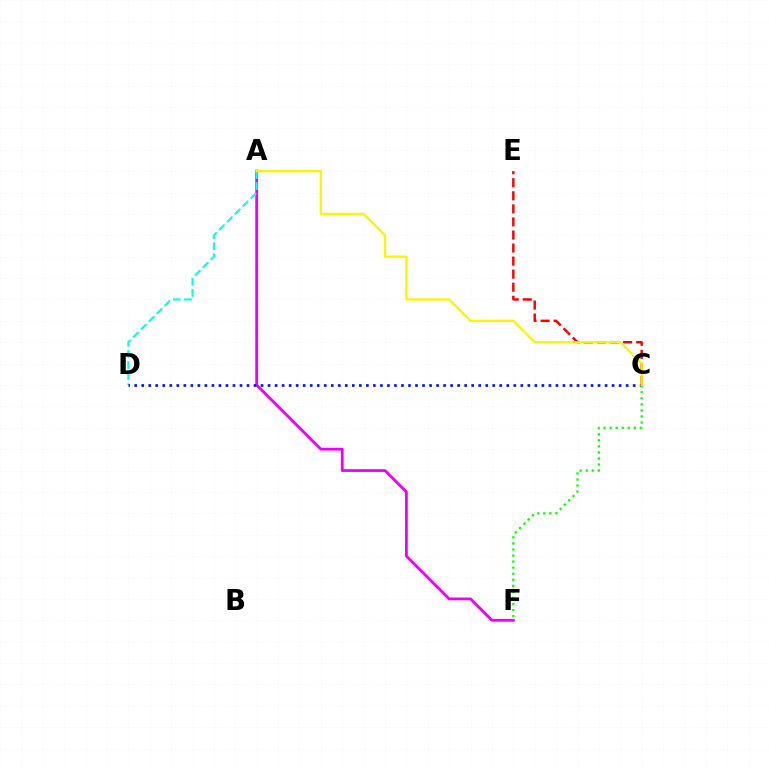{('A', 'F'): [{'color': '#ee00ff', 'line_style': 'solid', 'thickness': 2.02}], ('A', 'D'): [{'color': '#00fff6', 'line_style': 'dashed', 'thickness': 1.51}], ('C', 'D'): [{'color': '#0010ff', 'line_style': 'dotted', 'thickness': 1.91}], ('C', 'E'): [{'color': '#ff0000', 'line_style': 'dashed', 'thickness': 1.77}], ('C', 'F'): [{'color': '#08ff00', 'line_style': 'dotted', 'thickness': 1.65}], ('A', 'C'): [{'color': '#fcf500', 'line_style': 'solid', 'thickness': 1.67}]}